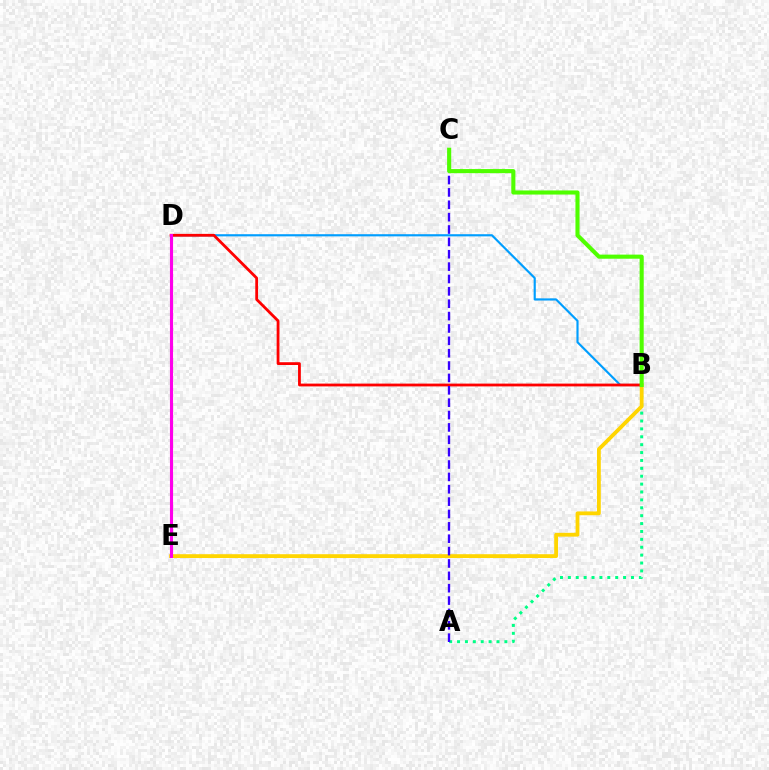{('A', 'B'): [{'color': '#00ff86', 'line_style': 'dotted', 'thickness': 2.14}], ('B', 'E'): [{'color': '#ffd500', 'line_style': 'solid', 'thickness': 2.74}], ('B', 'D'): [{'color': '#009eff', 'line_style': 'solid', 'thickness': 1.56}, {'color': '#ff0000', 'line_style': 'solid', 'thickness': 2.01}], ('A', 'C'): [{'color': '#3700ff', 'line_style': 'dashed', 'thickness': 1.68}], ('B', 'C'): [{'color': '#4fff00', 'line_style': 'solid', 'thickness': 2.95}], ('D', 'E'): [{'color': '#ff00ed', 'line_style': 'solid', 'thickness': 2.24}]}